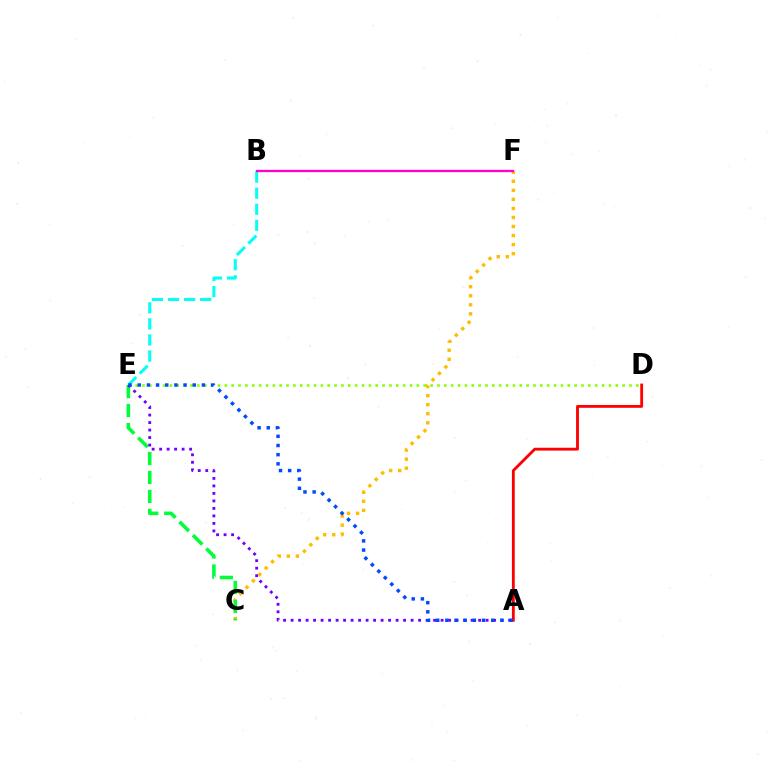{('C', 'F'): [{'color': '#ffbd00', 'line_style': 'dotted', 'thickness': 2.46}], ('C', 'E'): [{'color': '#00ff39', 'line_style': 'dashed', 'thickness': 2.57}], ('A', 'D'): [{'color': '#ff0000', 'line_style': 'solid', 'thickness': 2.04}], ('B', 'E'): [{'color': '#00fff6', 'line_style': 'dashed', 'thickness': 2.18}], ('D', 'E'): [{'color': '#84ff00', 'line_style': 'dotted', 'thickness': 1.86}], ('A', 'E'): [{'color': '#7200ff', 'line_style': 'dotted', 'thickness': 2.04}, {'color': '#004bff', 'line_style': 'dotted', 'thickness': 2.49}], ('B', 'F'): [{'color': '#ff00cf', 'line_style': 'solid', 'thickness': 1.66}]}